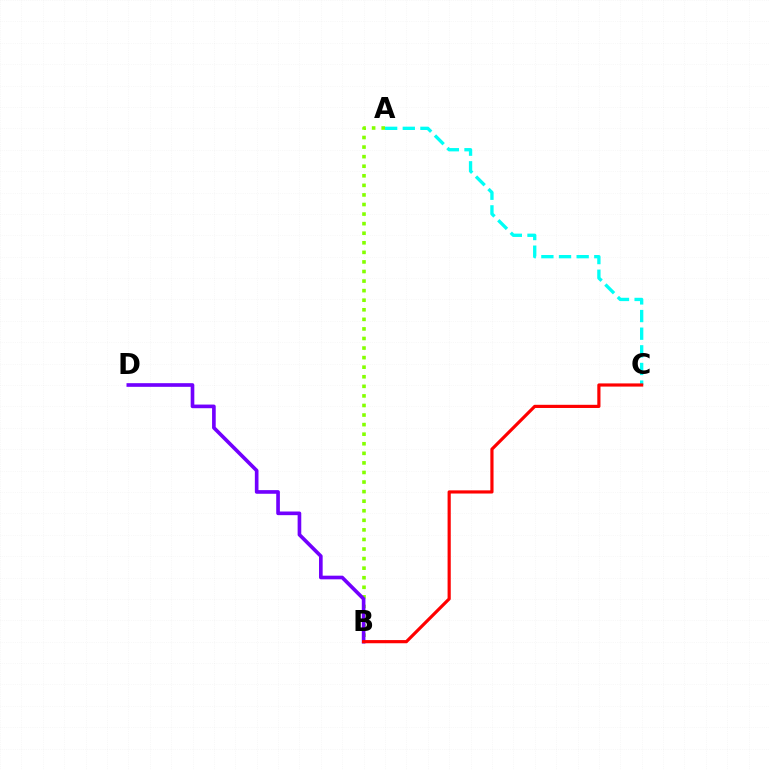{('A', 'C'): [{'color': '#00fff6', 'line_style': 'dashed', 'thickness': 2.4}], ('A', 'B'): [{'color': '#84ff00', 'line_style': 'dotted', 'thickness': 2.6}], ('B', 'D'): [{'color': '#7200ff', 'line_style': 'solid', 'thickness': 2.63}], ('B', 'C'): [{'color': '#ff0000', 'line_style': 'solid', 'thickness': 2.29}]}